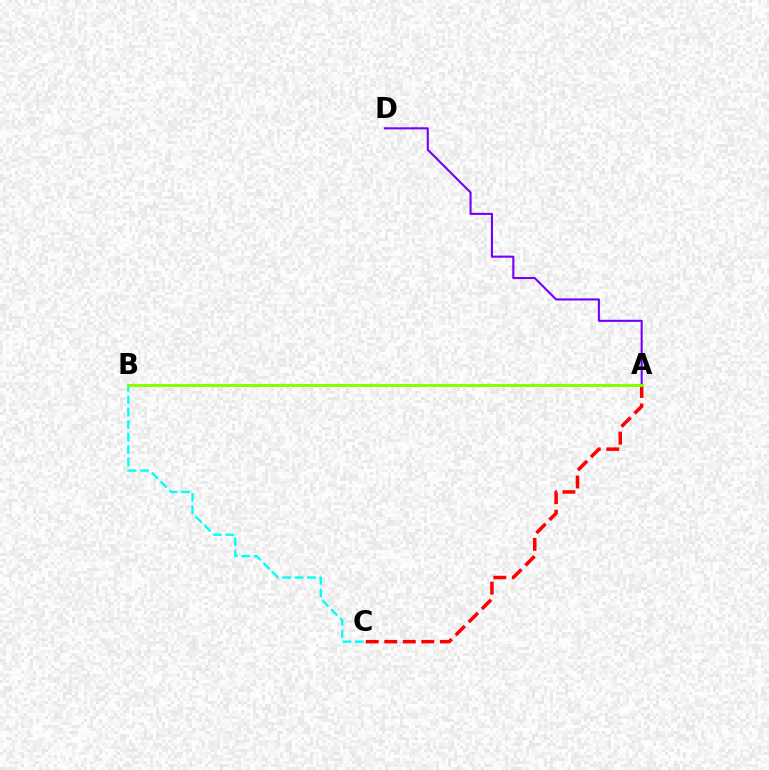{('A', 'D'): [{'color': '#7200ff', 'line_style': 'solid', 'thickness': 1.51}], ('B', 'C'): [{'color': '#00fff6', 'line_style': 'dashed', 'thickness': 1.69}], ('A', 'C'): [{'color': '#ff0000', 'line_style': 'dashed', 'thickness': 2.52}], ('A', 'B'): [{'color': '#84ff00', 'line_style': 'solid', 'thickness': 2.11}]}